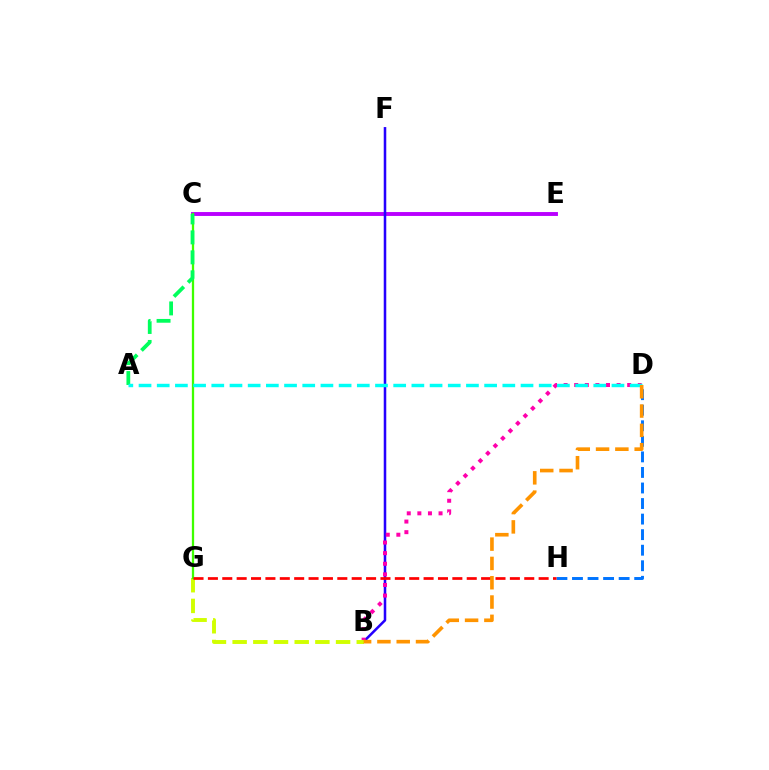{('C', 'E'): [{'color': '#b900ff', 'line_style': 'solid', 'thickness': 2.81}], ('D', 'H'): [{'color': '#0074ff', 'line_style': 'dashed', 'thickness': 2.11}], ('B', 'F'): [{'color': '#2500ff', 'line_style': 'solid', 'thickness': 1.83}], ('B', 'D'): [{'color': '#ff00ac', 'line_style': 'dotted', 'thickness': 2.88}, {'color': '#ff9400', 'line_style': 'dashed', 'thickness': 2.62}], ('B', 'G'): [{'color': '#d1ff00', 'line_style': 'dashed', 'thickness': 2.81}], ('C', 'G'): [{'color': '#3dff00', 'line_style': 'solid', 'thickness': 1.64}], ('G', 'H'): [{'color': '#ff0000', 'line_style': 'dashed', 'thickness': 1.95}], ('A', 'C'): [{'color': '#00ff5c', 'line_style': 'dashed', 'thickness': 2.71}], ('A', 'D'): [{'color': '#00fff6', 'line_style': 'dashed', 'thickness': 2.47}]}